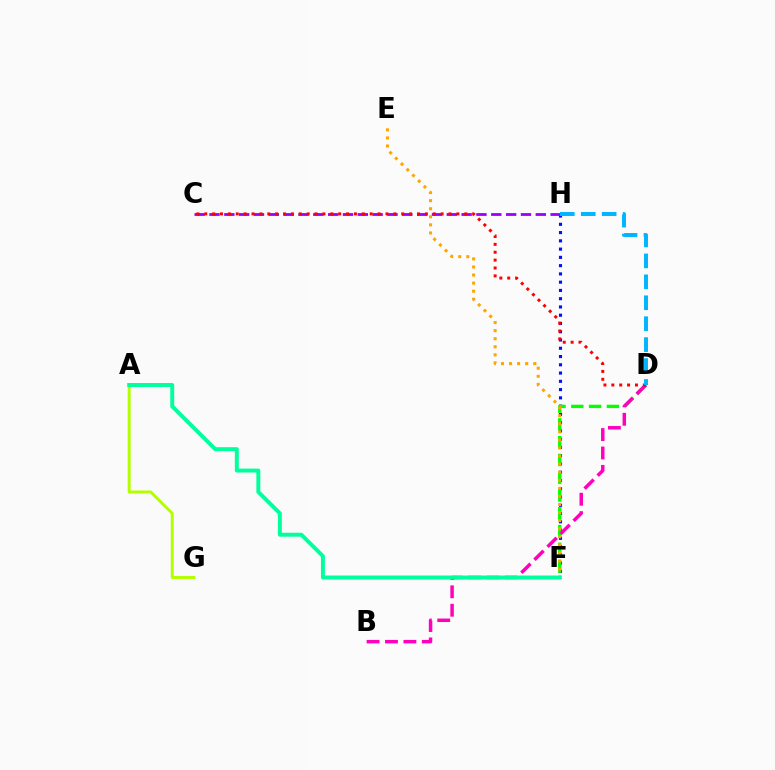{('F', 'H'): [{'color': '#0010ff', 'line_style': 'dotted', 'thickness': 2.25}], ('D', 'F'): [{'color': '#08ff00', 'line_style': 'dashed', 'thickness': 2.42}], ('B', 'D'): [{'color': '#ff00bd', 'line_style': 'dashed', 'thickness': 2.5}], ('C', 'H'): [{'color': '#9b00ff', 'line_style': 'dashed', 'thickness': 2.01}], ('A', 'G'): [{'color': '#b3ff00', 'line_style': 'solid', 'thickness': 2.12}], ('E', 'F'): [{'color': '#ffa500', 'line_style': 'dotted', 'thickness': 2.19}], ('A', 'F'): [{'color': '#00ff9d', 'line_style': 'solid', 'thickness': 2.84}], ('C', 'D'): [{'color': '#ff0000', 'line_style': 'dotted', 'thickness': 2.14}], ('D', 'H'): [{'color': '#00b5ff', 'line_style': 'dashed', 'thickness': 2.84}]}